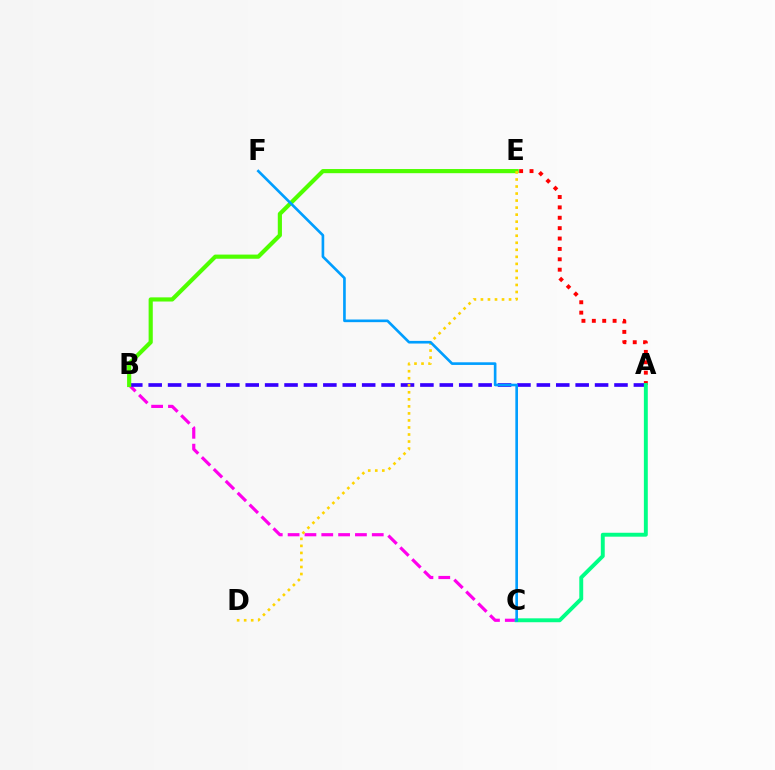{('A', 'E'): [{'color': '#ff0000', 'line_style': 'dotted', 'thickness': 2.82}], ('B', 'C'): [{'color': '#ff00ed', 'line_style': 'dashed', 'thickness': 2.29}], ('A', 'B'): [{'color': '#3700ff', 'line_style': 'dashed', 'thickness': 2.64}], ('B', 'E'): [{'color': '#4fff00', 'line_style': 'solid', 'thickness': 2.99}], ('A', 'C'): [{'color': '#00ff86', 'line_style': 'solid', 'thickness': 2.81}], ('D', 'E'): [{'color': '#ffd500', 'line_style': 'dotted', 'thickness': 1.91}], ('C', 'F'): [{'color': '#009eff', 'line_style': 'solid', 'thickness': 1.9}]}